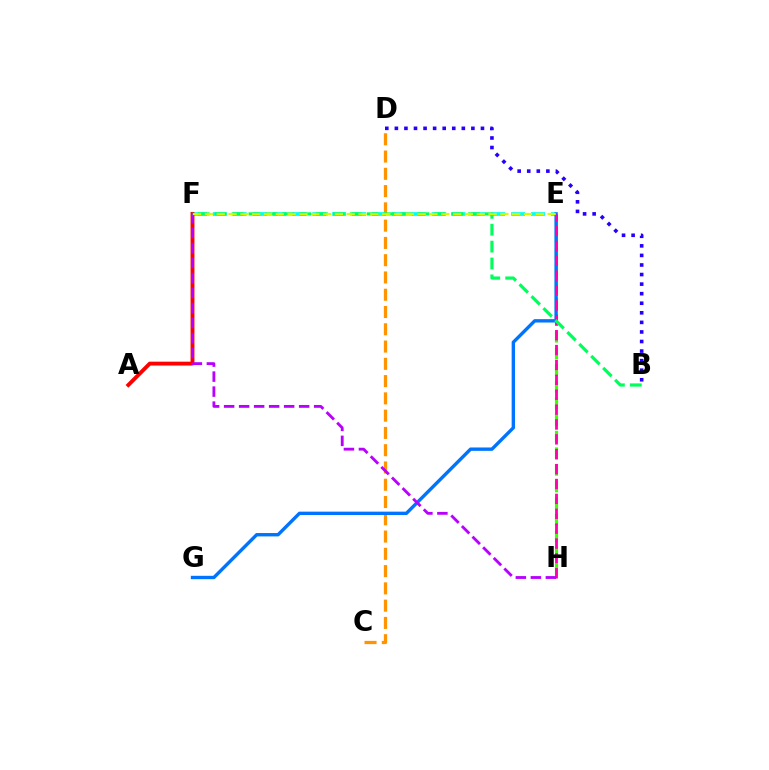{('C', 'D'): [{'color': '#ff9400', 'line_style': 'dashed', 'thickness': 2.35}], ('E', 'H'): [{'color': '#3dff00', 'line_style': 'dashed', 'thickness': 2.26}, {'color': '#ff00ac', 'line_style': 'dashed', 'thickness': 2.02}], ('E', 'F'): [{'color': '#00fff6', 'line_style': 'dashed', 'thickness': 2.7}, {'color': '#d1ff00', 'line_style': 'dashed', 'thickness': 1.61}], ('E', 'G'): [{'color': '#0074ff', 'line_style': 'solid', 'thickness': 2.43}], ('A', 'F'): [{'color': '#ff0000', 'line_style': 'solid', 'thickness': 2.79}], ('F', 'H'): [{'color': '#b900ff', 'line_style': 'dashed', 'thickness': 2.04}], ('B', 'F'): [{'color': '#00ff5c', 'line_style': 'dashed', 'thickness': 2.29}], ('B', 'D'): [{'color': '#2500ff', 'line_style': 'dotted', 'thickness': 2.6}]}